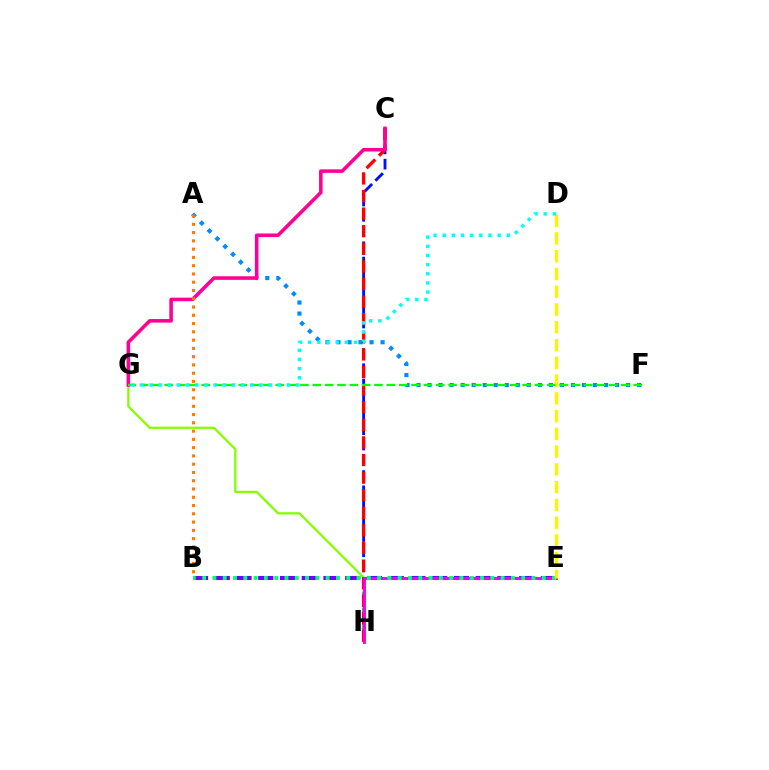{('C', 'H'): [{'color': '#0010ff', 'line_style': 'dashed', 'thickness': 2.07}, {'color': '#ff0000', 'line_style': 'dashed', 'thickness': 2.39}], ('A', 'F'): [{'color': '#008cff', 'line_style': 'dotted', 'thickness': 3.0}], ('B', 'E'): [{'color': '#7200ff', 'line_style': 'dashed', 'thickness': 2.95}, {'color': '#00ff74', 'line_style': 'dotted', 'thickness': 2.8}], ('G', 'H'): [{'color': '#84ff00', 'line_style': 'solid', 'thickness': 1.63}], ('C', 'G'): [{'color': '#ff0094', 'line_style': 'solid', 'thickness': 2.57}], ('E', 'H'): [{'color': '#ee00ff', 'line_style': 'solid', 'thickness': 2.09}], ('D', 'E'): [{'color': '#fcf500', 'line_style': 'dashed', 'thickness': 2.41}], ('A', 'B'): [{'color': '#ff7c00', 'line_style': 'dotted', 'thickness': 2.25}], ('F', 'G'): [{'color': '#08ff00', 'line_style': 'dashed', 'thickness': 1.68}], ('D', 'G'): [{'color': '#00fff6', 'line_style': 'dotted', 'thickness': 2.49}]}